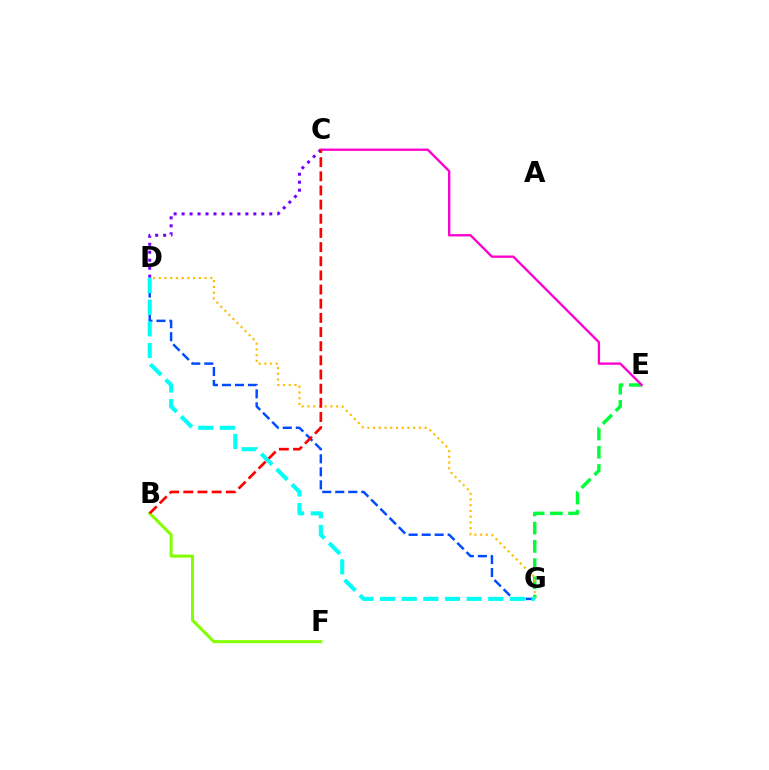{('E', 'G'): [{'color': '#00ff39', 'line_style': 'dashed', 'thickness': 2.48}], ('D', 'G'): [{'color': '#004bff', 'line_style': 'dashed', 'thickness': 1.77}, {'color': '#ffbd00', 'line_style': 'dotted', 'thickness': 1.56}, {'color': '#00fff6', 'line_style': 'dashed', 'thickness': 2.94}], ('C', 'D'): [{'color': '#7200ff', 'line_style': 'dotted', 'thickness': 2.17}], ('B', 'F'): [{'color': '#84ff00', 'line_style': 'solid', 'thickness': 2.19}], ('C', 'E'): [{'color': '#ff00cf', 'line_style': 'solid', 'thickness': 1.69}], ('B', 'C'): [{'color': '#ff0000', 'line_style': 'dashed', 'thickness': 1.92}]}